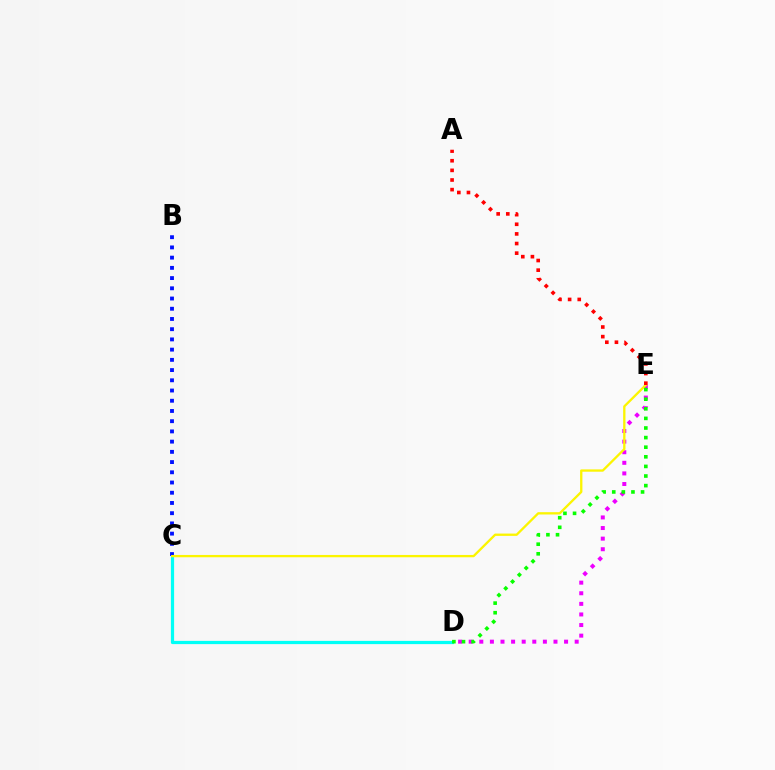{('C', 'D'): [{'color': '#00fff6', 'line_style': 'solid', 'thickness': 2.33}], ('D', 'E'): [{'color': '#ee00ff', 'line_style': 'dotted', 'thickness': 2.88}, {'color': '#08ff00', 'line_style': 'dotted', 'thickness': 2.61}], ('B', 'C'): [{'color': '#0010ff', 'line_style': 'dotted', 'thickness': 2.78}], ('C', 'E'): [{'color': '#fcf500', 'line_style': 'solid', 'thickness': 1.66}], ('A', 'E'): [{'color': '#ff0000', 'line_style': 'dotted', 'thickness': 2.62}]}